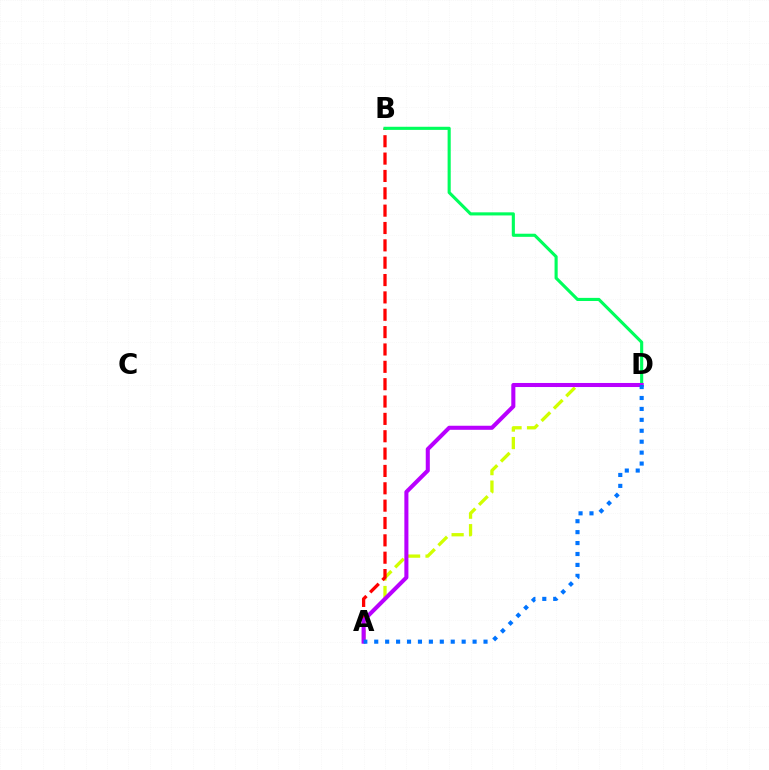{('A', 'D'): [{'color': '#d1ff00', 'line_style': 'dashed', 'thickness': 2.37}, {'color': '#b900ff', 'line_style': 'solid', 'thickness': 2.92}, {'color': '#0074ff', 'line_style': 'dotted', 'thickness': 2.97}], ('A', 'B'): [{'color': '#ff0000', 'line_style': 'dashed', 'thickness': 2.36}], ('B', 'D'): [{'color': '#00ff5c', 'line_style': 'solid', 'thickness': 2.25}]}